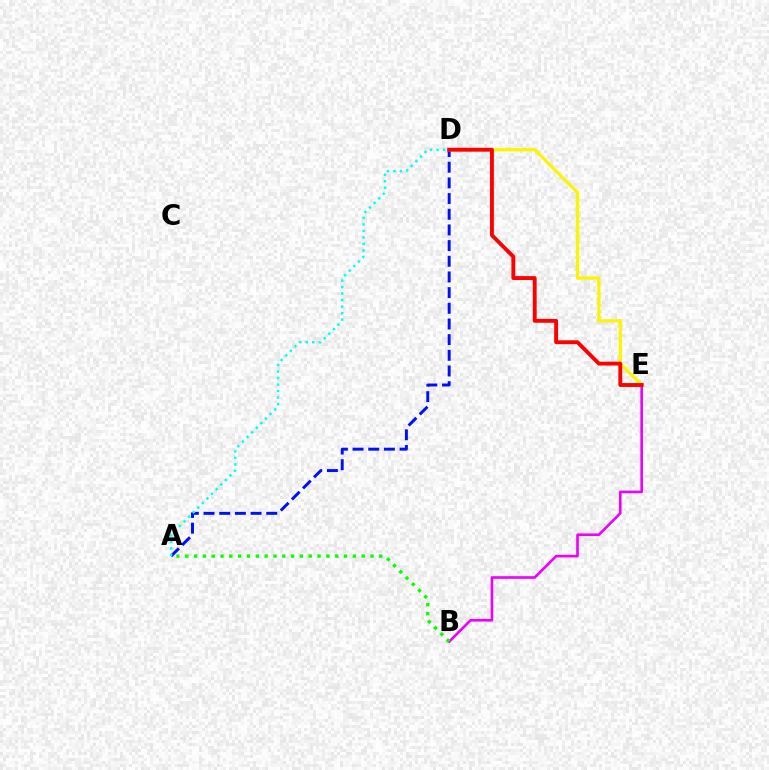{('A', 'D'): [{'color': '#0010ff', 'line_style': 'dashed', 'thickness': 2.13}, {'color': '#00fff6', 'line_style': 'dotted', 'thickness': 1.77}], ('D', 'E'): [{'color': '#fcf500', 'line_style': 'solid', 'thickness': 2.33}, {'color': '#ff0000', 'line_style': 'solid', 'thickness': 2.79}], ('B', 'E'): [{'color': '#ee00ff', 'line_style': 'solid', 'thickness': 1.89}], ('A', 'B'): [{'color': '#08ff00', 'line_style': 'dotted', 'thickness': 2.4}]}